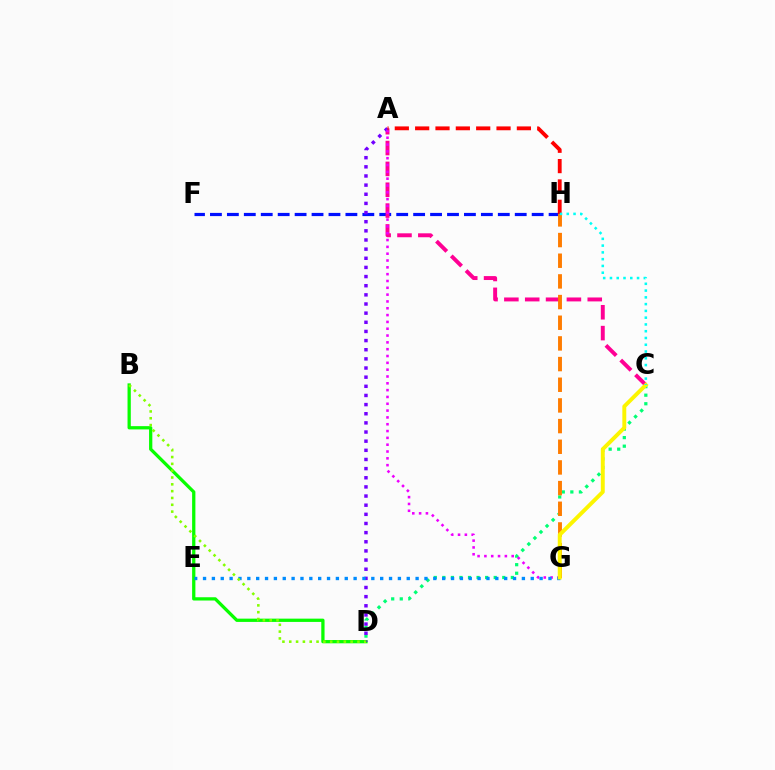{('F', 'H'): [{'color': '#0010ff', 'line_style': 'dashed', 'thickness': 2.3}], ('B', 'D'): [{'color': '#08ff00', 'line_style': 'solid', 'thickness': 2.36}, {'color': '#84ff00', 'line_style': 'dotted', 'thickness': 1.85}], ('A', 'C'): [{'color': '#ff0094', 'line_style': 'dashed', 'thickness': 2.83}], ('C', 'D'): [{'color': '#00ff74', 'line_style': 'dotted', 'thickness': 2.33}], ('A', 'D'): [{'color': '#7200ff', 'line_style': 'dotted', 'thickness': 2.48}], ('A', 'G'): [{'color': '#ee00ff', 'line_style': 'dotted', 'thickness': 1.85}], ('A', 'H'): [{'color': '#ff0000', 'line_style': 'dashed', 'thickness': 2.76}], ('G', 'H'): [{'color': '#ff7c00', 'line_style': 'dashed', 'thickness': 2.81}], ('E', 'G'): [{'color': '#008cff', 'line_style': 'dotted', 'thickness': 2.41}], ('C', 'G'): [{'color': '#fcf500', 'line_style': 'solid', 'thickness': 2.83}], ('C', 'H'): [{'color': '#00fff6', 'line_style': 'dotted', 'thickness': 1.84}]}